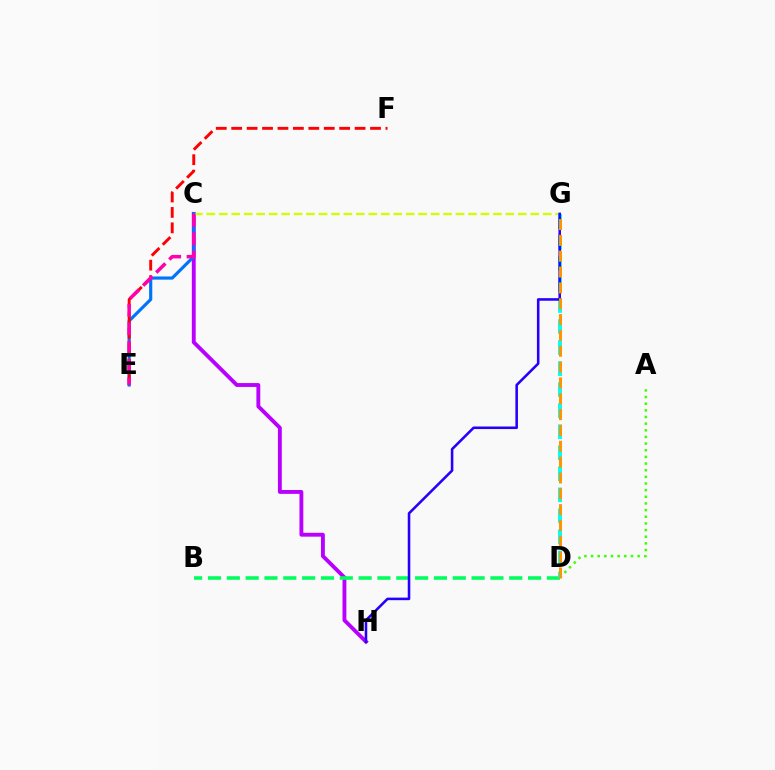{('C', 'H'): [{'color': '#b900ff', 'line_style': 'solid', 'thickness': 2.78}], ('C', 'G'): [{'color': '#d1ff00', 'line_style': 'dashed', 'thickness': 1.69}], ('C', 'E'): [{'color': '#0074ff', 'line_style': 'solid', 'thickness': 2.28}, {'color': '#ff00ac', 'line_style': 'dashed', 'thickness': 2.51}], ('E', 'F'): [{'color': '#ff0000', 'line_style': 'dashed', 'thickness': 2.1}], ('B', 'D'): [{'color': '#00ff5c', 'line_style': 'dashed', 'thickness': 2.56}], ('A', 'D'): [{'color': '#3dff00', 'line_style': 'dotted', 'thickness': 1.81}], ('D', 'G'): [{'color': '#00fff6', 'line_style': 'dashed', 'thickness': 2.86}, {'color': '#ff9400', 'line_style': 'dashed', 'thickness': 2.15}], ('G', 'H'): [{'color': '#2500ff', 'line_style': 'solid', 'thickness': 1.84}]}